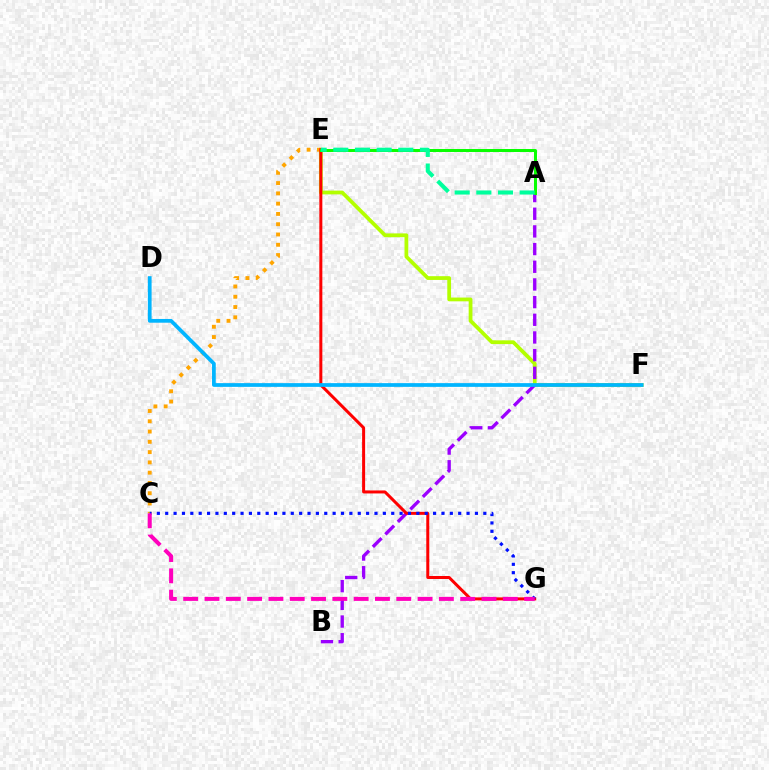{('E', 'F'): [{'color': '#b3ff00', 'line_style': 'solid', 'thickness': 2.71}], ('A', 'B'): [{'color': '#9b00ff', 'line_style': 'dashed', 'thickness': 2.4}], ('C', 'E'): [{'color': '#ffa500', 'line_style': 'dotted', 'thickness': 2.79}], ('E', 'G'): [{'color': '#ff0000', 'line_style': 'solid', 'thickness': 2.16}], ('D', 'F'): [{'color': '#00b5ff', 'line_style': 'solid', 'thickness': 2.69}], ('A', 'E'): [{'color': '#08ff00', 'line_style': 'solid', 'thickness': 2.15}, {'color': '#00ff9d', 'line_style': 'dashed', 'thickness': 2.94}], ('C', 'G'): [{'color': '#0010ff', 'line_style': 'dotted', 'thickness': 2.27}, {'color': '#ff00bd', 'line_style': 'dashed', 'thickness': 2.89}]}